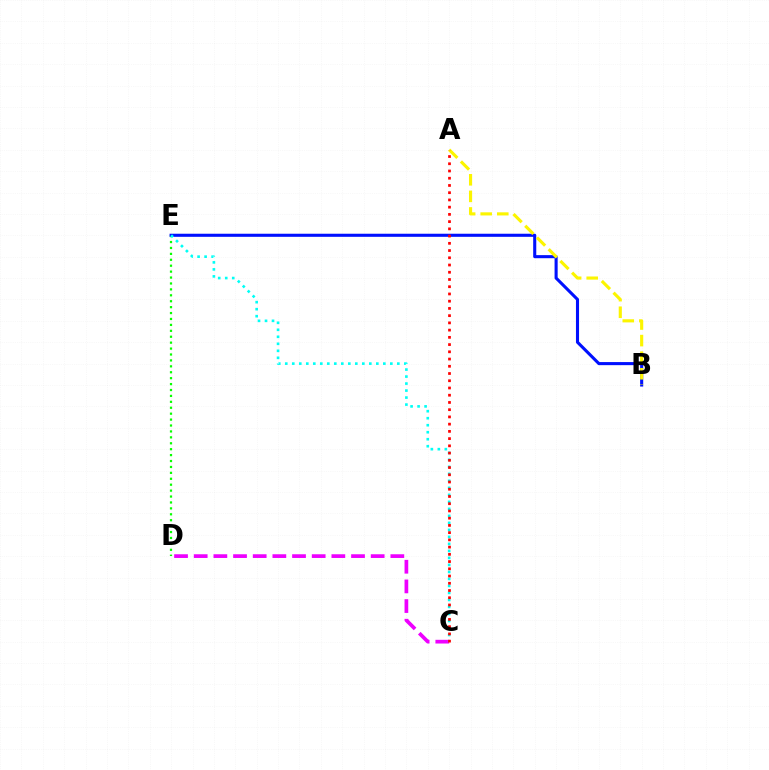{('D', 'E'): [{'color': '#08ff00', 'line_style': 'dotted', 'thickness': 1.61}], ('C', 'D'): [{'color': '#ee00ff', 'line_style': 'dashed', 'thickness': 2.67}], ('B', 'E'): [{'color': '#0010ff', 'line_style': 'solid', 'thickness': 2.22}], ('A', 'B'): [{'color': '#fcf500', 'line_style': 'dashed', 'thickness': 2.25}], ('C', 'E'): [{'color': '#00fff6', 'line_style': 'dotted', 'thickness': 1.9}], ('A', 'C'): [{'color': '#ff0000', 'line_style': 'dotted', 'thickness': 1.97}]}